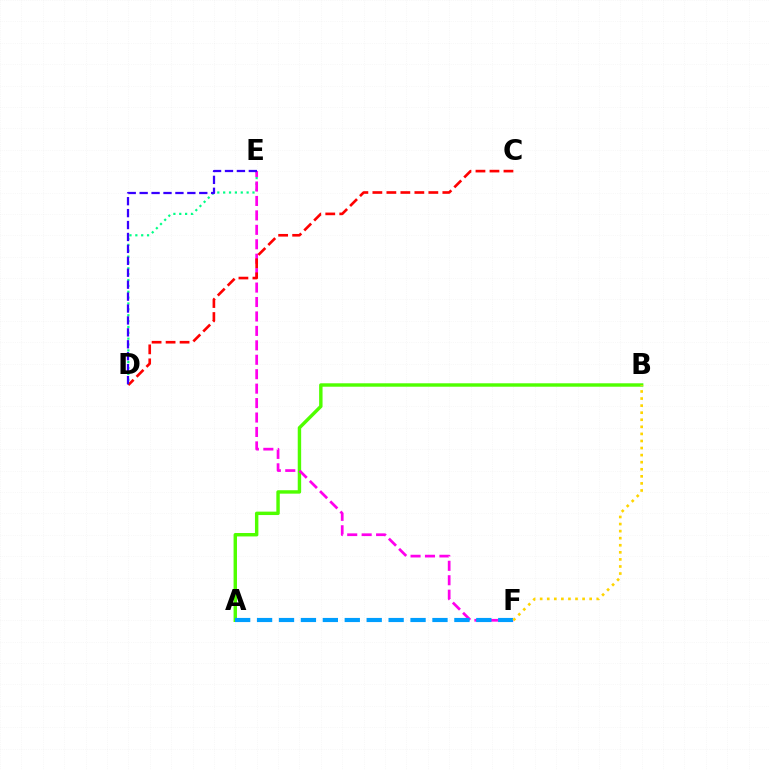{('A', 'B'): [{'color': '#4fff00', 'line_style': 'solid', 'thickness': 2.46}], ('D', 'E'): [{'color': '#00ff86', 'line_style': 'dotted', 'thickness': 1.59}, {'color': '#3700ff', 'line_style': 'dashed', 'thickness': 1.62}], ('E', 'F'): [{'color': '#ff00ed', 'line_style': 'dashed', 'thickness': 1.96}], ('A', 'F'): [{'color': '#009eff', 'line_style': 'dashed', 'thickness': 2.98}], ('C', 'D'): [{'color': '#ff0000', 'line_style': 'dashed', 'thickness': 1.9}], ('B', 'F'): [{'color': '#ffd500', 'line_style': 'dotted', 'thickness': 1.92}]}